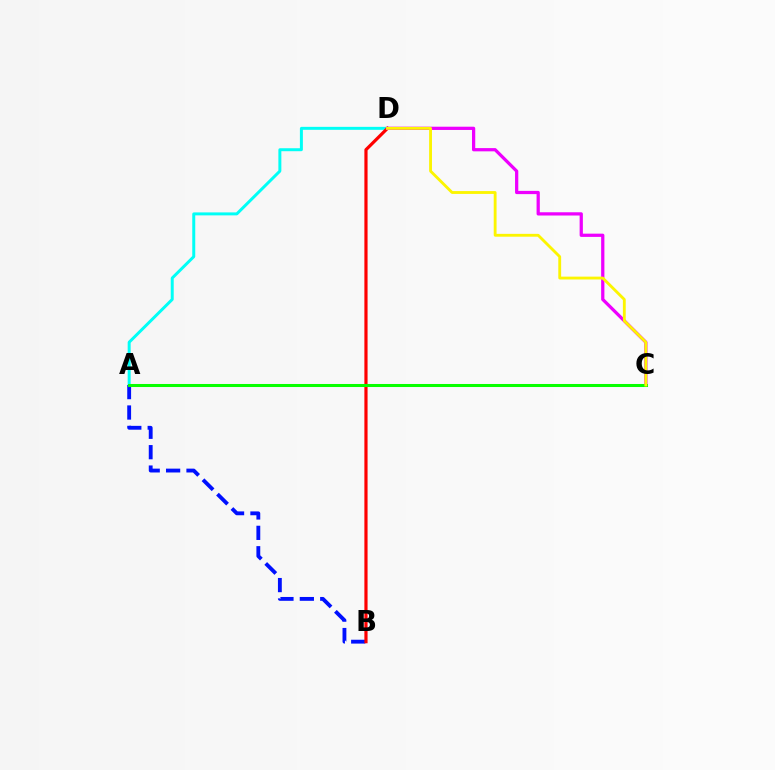{('A', 'D'): [{'color': '#00fff6', 'line_style': 'solid', 'thickness': 2.14}], ('A', 'B'): [{'color': '#0010ff', 'line_style': 'dashed', 'thickness': 2.77}], ('B', 'D'): [{'color': '#ff0000', 'line_style': 'solid', 'thickness': 2.3}], ('C', 'D'): [{'color': '#ee00ff', 'line_style': 'solid', 'thickness': 2.34}, {'color': '#fcf500', 'line_style': 'solid', 'thickness': 2.05}], ('A', 'C'): [{'color': '#08ff00', 'line_style': 'solid', 'thickness': 2.19}]}